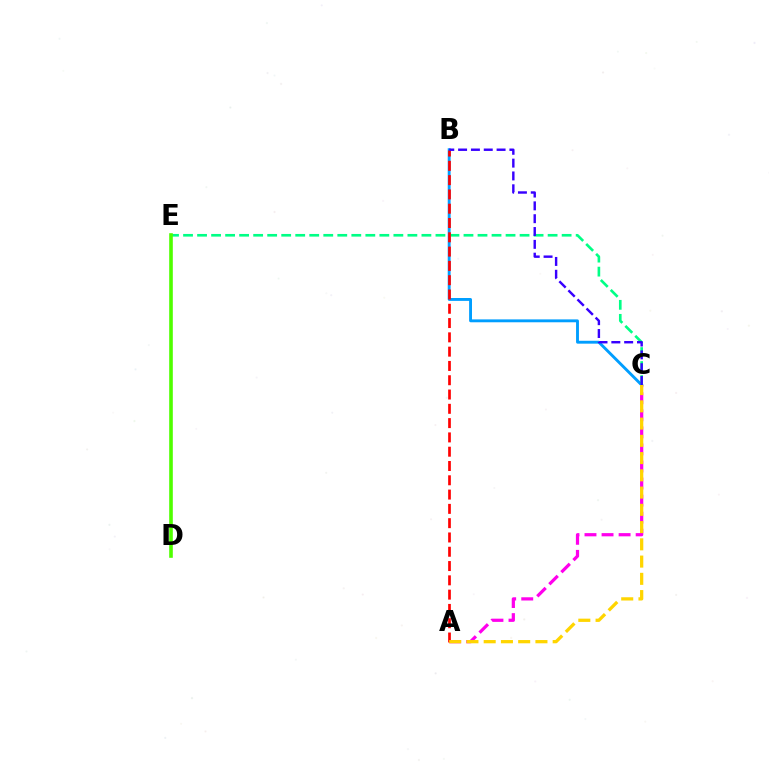{('A', 'C'): [{'color': '#ff00ed', 'line_style': 'dashed', 'thickness': 2.32}, {'color': '#ffd500', 'line_style': 'dashed', 'thickness': 2.34}], ('B', 'C'): [{'color': '#009eff', 'line_style': 'solid', 'thickness': 2.08}, {'color': '#3700ff', 'line_style': 'dashed', 'thickness': 1.74}], ('C', 'E'): [{'color': '#00ff86', 'line_style': 'dashed', 'thickness': 1.9}], ('D', 'E'): [{'color': '#4fff00', 'line_style': 'solid', 'thickness': 2.61}], ('A', 'B'): [{'color': '#ff0000', 'line_style': 'dashed', 'thickness': 1.94}]}